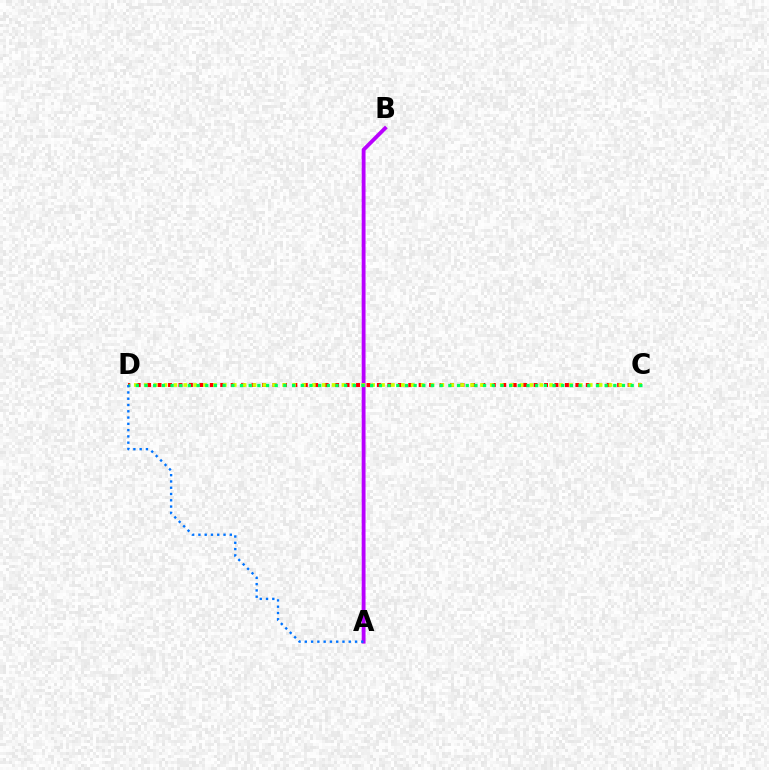{('C', 'D'): [{'color': '#ff0000', 'line_style': 'dotted', 'thickness': 2.84}, {'color': '#d1ff00', 'line_style': 'dotted', 'thickness': 2.69}, {'color': '#00ff5c', 'line_style': 'dotted', 'thickness': 2.36}], ('A', 'B'): [{'color': '#b900ff', 'line_style': 'solid', 'thickness': 2.77}], ('A', 'D'): [{'color': '#0074ff', 'line_style': 'dotted', 'thickness': 1.71}]}